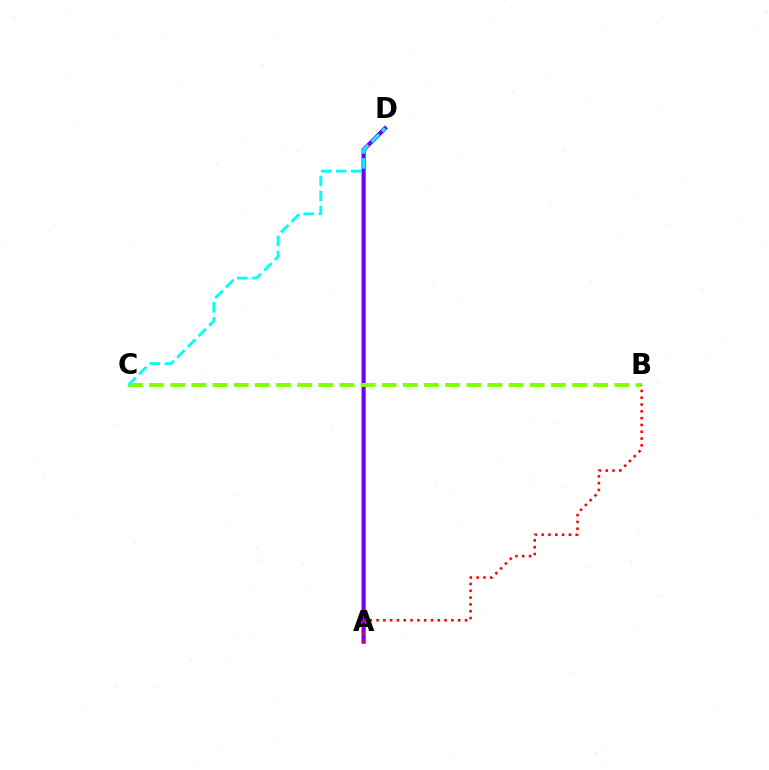{('A', 'D'): [{'color': '#7200ff', 'line_style': 'solid', 'thickness': 2.99}], ('B', 'C'): [{'color': '#84ff00', 'line_style': 'dashed', 'thickness': 2.87}], ('C', 'D'): [{'color': '#00fff6', 'line_style': 'dashed', 'thickness': 2.05}], ('A', 'B'): [{'color': '#ff0000', 'line_style': 'dotted', 'thickness': 1.85}]}